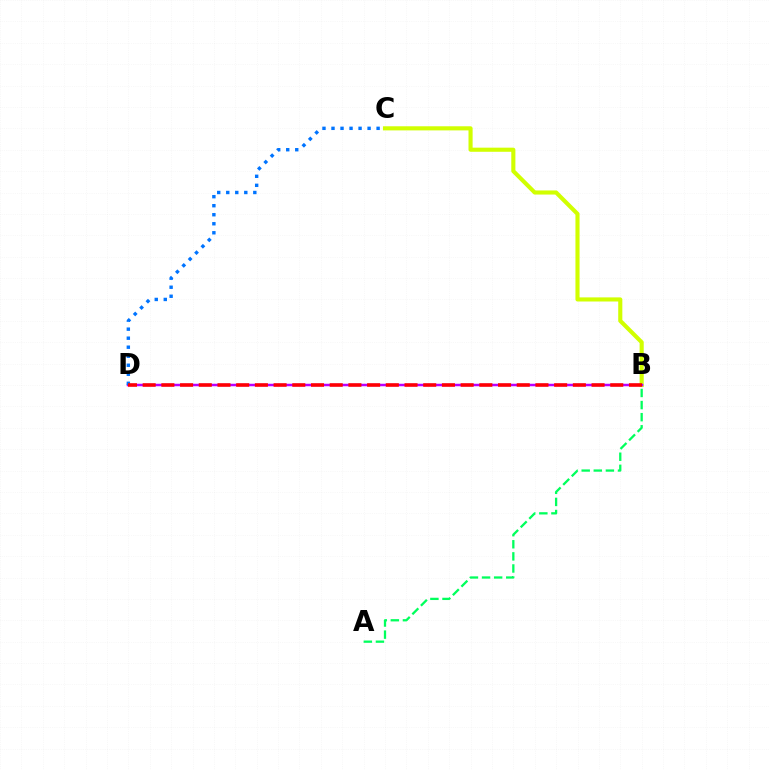{('A', 'B'): [{'color': '#00ff5c', 'line_style': 'dashed', 'thickness': 1.64}], ('B', 'C'): [{'color': '#d1ff00', 'line_style': 'solid', 'thickness': 2.96}], ('B', 'D'): [{'color': '#b900ff', 'line_style': 'solid', 'thickness': 1.8}, {'color': '#ff0000', 'line_style': 'dashed', 'thickness': 2.54}], ('C', 'D'): [{'color': '#0074ff', 'line_style': 'dotted', 'thickness': 2.45}]}